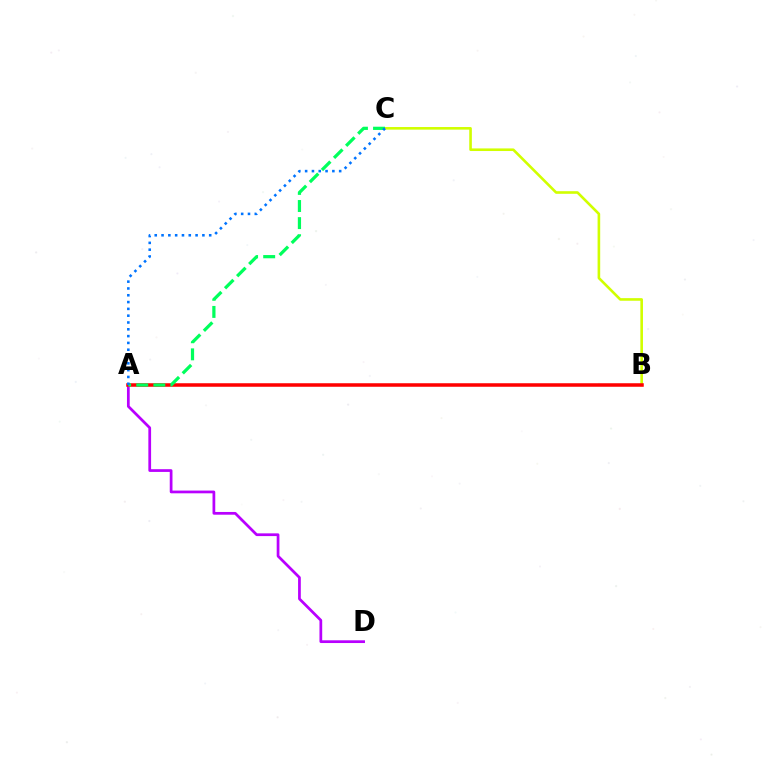{('B', 'C'): [{'color': '#d1ff00', 'line_style': 'solid', 'thickness': 1.88}], ('A', 'D'): [{'color': '#b900ff', 'line_style': 'solid', 'thickness': 1.97}], ('A', 'B'): [{'color': '#ff0000', 'line_style': 'solid', 'thickness': 2.54}], ('A', 'C'): [{'color': '#00ff5c', 'line_style': 'dashed', 'thickness': 2.32}, {'color': '#0074ff', 'line_style': 'dotted', 'thickness': 1.85}]}